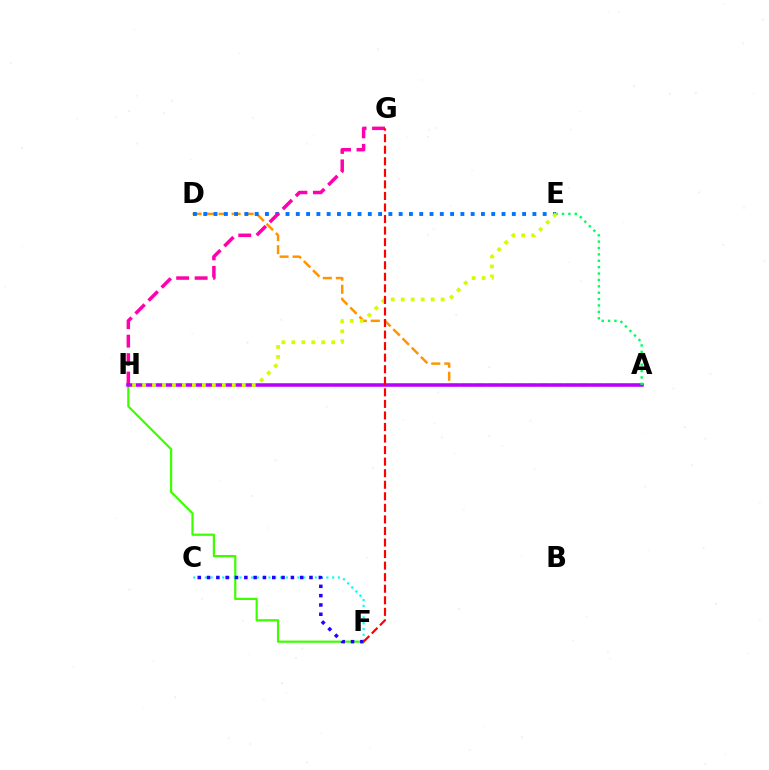{('F', 'H'): [{'color': '#3dff00', 'line_style': 'solid', 'thickness': 1.59}], ('C', 'F'): [{'color': '#00fff6', 'line_style': 'dotted', 'thickness': 1.57}, {'color': '#2500ff', 'line_style': 'dotted', 'thickness': 2.53}], ('A', 'D'): [{'color': '#ff9400', 'line_style': 'dashed', 'thickness': 1.77}], ('D', 'E'): [{'color': '#0074ff', 'line_style': 'dotted', 'thickness': 2.79}], ('G', 'H'): [{'color': '#ff00ac', 'line_style': 'dashed', 'thickness': 2.51}], ('A', 'H'): [{'color': '#b900ff', 'line_style': 'solid', 'thickness': 2.55}], ('A', 'E'): [{'color': '#00ff5c', 'line_style': 'dotted', 'thickness': 1.74}], ('E', 'H'): [{'color': '#d1ff00', 'line_style': 'dotted', 'thickness': 2.71}], ('F', 'G'): [{'color': '#ff0000', 'line_style': 'dashed', 'thickness': 1.57}]}